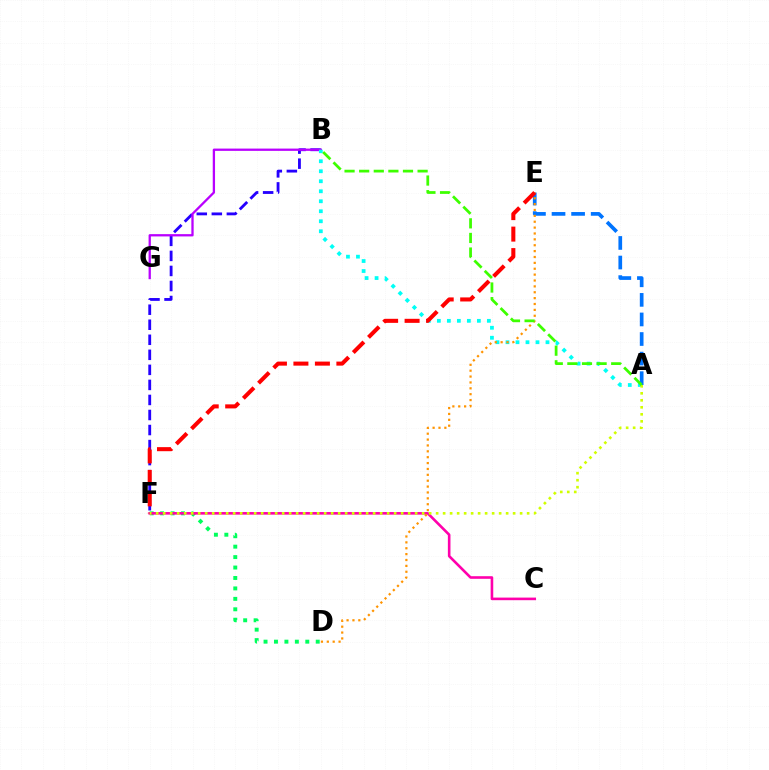{('B', 'F'): [{'color': '#2500ff', 'line_style': 'dashed', 'thickness': 2.04}], ('D', 'F'): [{'color': '#00ff5c', 'line_style': 'dotted', 'thickness': 2.84}], ('A', 'E'): [{'color': '#0074ff', 'line_style': 'dashed', 'thickness': 2.66}], ('B', 'G'): [{'color': '#b900ff', 'line_style': 'solid', 'thickness': 1.65}], ('A', 'B'): [{'color': '#00fff6', 'line_style': 'dotted', 'thickness': 2.72}, {'color': '#3dff00', 'line_style': 'dashed', 'thickness': 1.98}], ('C', 'F'): [{'color': '#ff00ac', 'line_style': 'solid', 'thickness': 1.88}], ('D', 'E'): [{'color': '#ff9400', 'line_style': 'dotted', 'thickness': 1.6}], ('E', 'F'): [{'color': '#ff0000', 'line_style': 'dashed', 'thickness': 2.92}], ('A', 'F'): [{'color': '#d1ff00', 'line_style': 'dotted', 'thickness': 1.9}]}